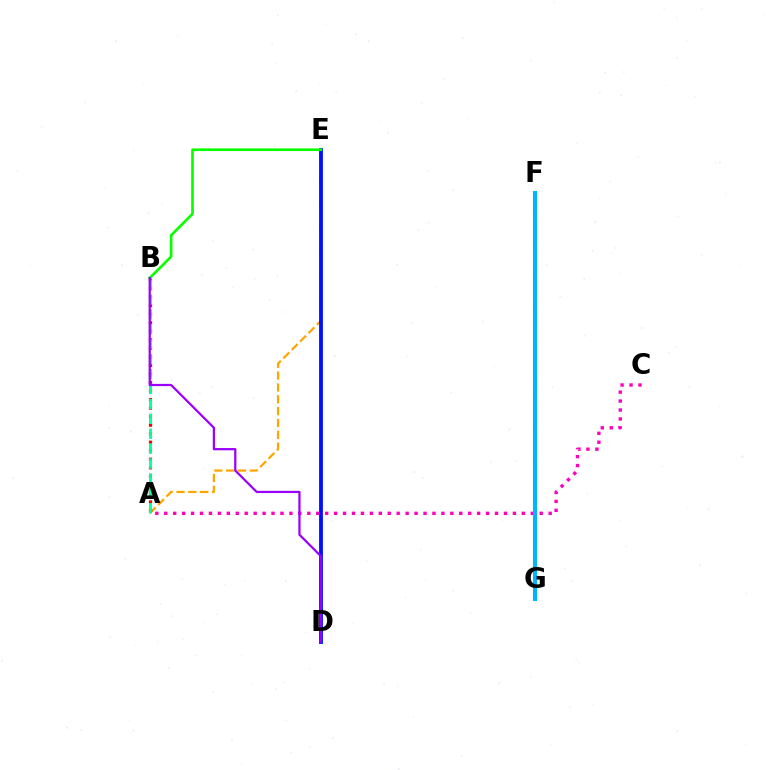{('A', 'E'): [{'color': '#ffa500', 'line_style': 'dashed', 'thickness': 1.61}], ('D', 'E'): [{'color': '#0010ff', 'line_style': 'solid', 'thickness': 2.76}], ('A', 'B'): [{'color': '#ff0000', 'line_style': 'dotted', 'thickness': 2.32}, {'color': '#00ff9d', 'line_style': 'dashed', 'thickness': 2.03}], ('A', 'C'): [{'color': '#ff00bd', 'line_style': 'dotted', 'thickness': 2.43}], ('B', 'E'): [{'color': '#08ff00', 'line_style': 'solid', 'thickness': 1.92}], ('F', 'G'): [{'color': '#b3ff00', 'line_style': 'dotted', 'thickness': 2.94}, {'color': '#00b5ff', 'line_style': 'solid', 'thickness': 2.93}], ('B', 'D'): [{'color': '#9b00ff', 'line_style': 'solid', 'thickness': 1.61}]}